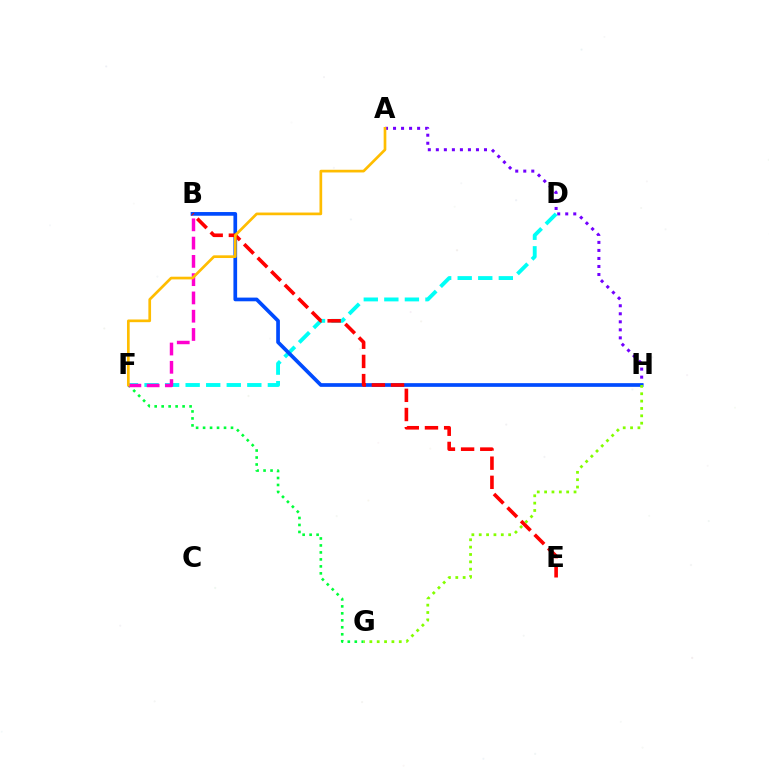{('A', 'H'): [{'color': '#7200ff', 'line_style': 'dotted', 'thickness': 2.18}], ('D', 'F'): [{'color': '#00fff6', 'line_style': 'dashed', 'thickness': 2.79}], ('B', 'H'): [{'color': '#004bff', 'line_style': 'solid', 'thickness': 2.66}], ('F', 'G'): [{'color': '#00ff39', 'line_style': 'dotted', 'thickness': 1.9}], ('B', 'F'): [{'color': '#ff00cf', 'line_style': 'dashed', 'thickness': 2.48}], ('B', 'E'): [{'color': '#ff0000', 'line_style': 'dashed', 'thickness': 2.6}], ('A', 'F'): [{'color': '#ffbd00', 'line_style': 'solid', 'thickness': 1.94}], ('G', 'H'): [{'color': '#84ff00', 'line_style': 'dotted', 'thickness': 2.0}]}